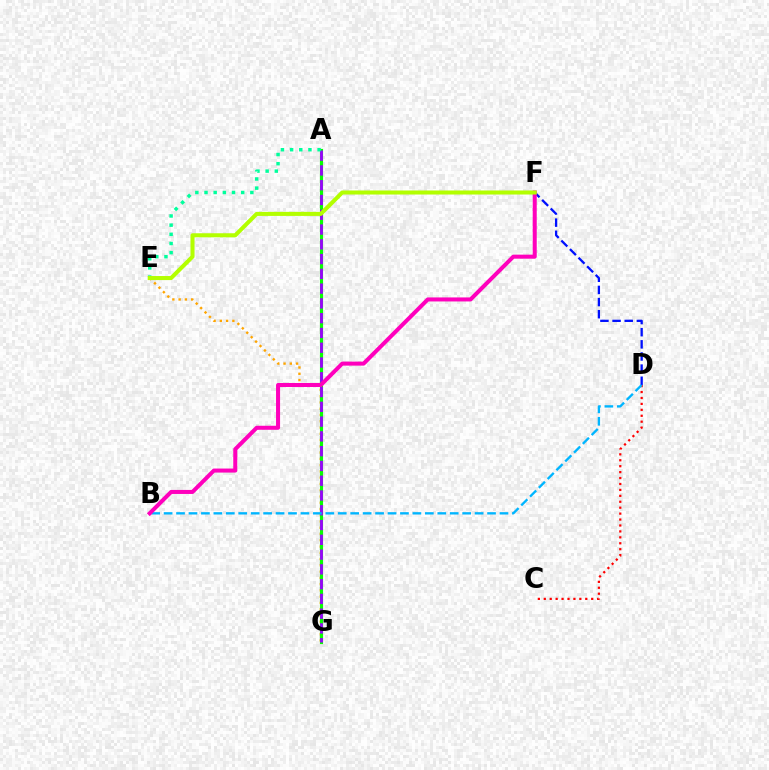{('C', 'D'): [{'color': '#ff0000', 'line_style': 'dotted', 'thickness': 1.61}], ('E', 'G'): [{'color': '#ffa500', 'line_style': 'dotted', 'thickness': 1.7}], ('D', 'F'): [{'color': '#0010ff', 'line_style': 'dashed', 'thickness': 1.65}], ('A', 'G'): [{'color': '#08ff00', 'line_style': 'solid', 'thickness': 2.26}, {'color': '#9b00ff', 'line_style': 'dashed', 'thickness': 2.01}], ('B', 'D'): [{'color': '#00b5ff', 'line_style': 'dashed', 'thickness': 1.69}], ('A', 'E'): [{'color': '#00ff9d', 'line_style': 'dotted', 'thickness': 2.49}], ('B', 'F'): [{'color': '#ff00bd', 'line_style': 'solid', 'thickness': 2.9}], ('E', 'F'): [{'color': '#b3ff00', 'line_style': 'solid', 'thickness': 2.92}]}